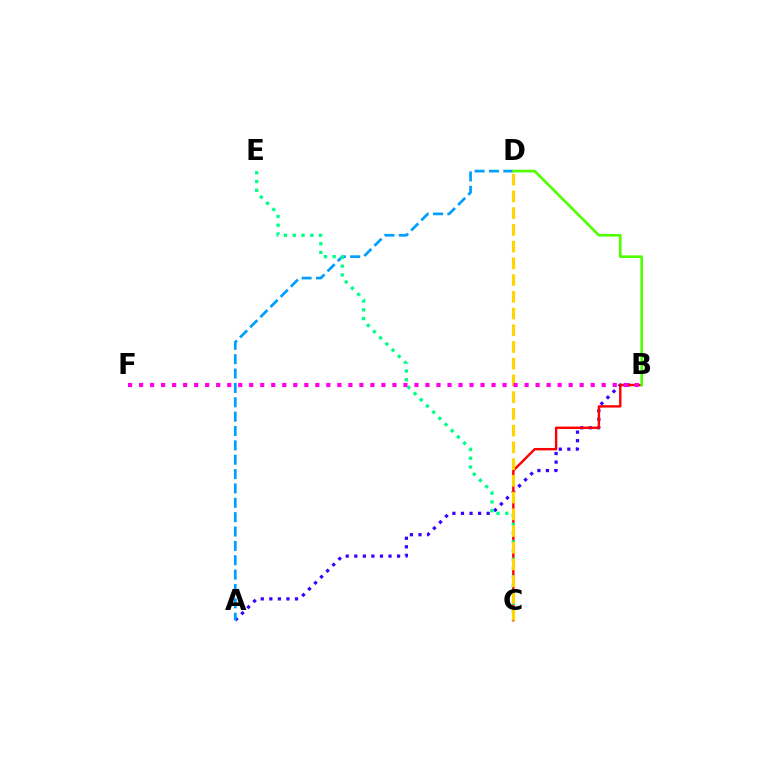{('A', 'B'): [{'color': '#3700ff', 'line_style': 'dotted', 'thickness': 2.33}], ('A', 'D'): [{'color': '#009eff', 'line_style': 'dashed', 'thickness': 1.95}], ('B', 'C'): [{'color': '#ff0000', 'line_style': 'solid', 'thickness': 1.73}], ('B', 'D'): [{'color': '#4fff00', 'line_style': 'solid', 'thickness': 1.9}], ('C', 'E'): [{'color': '#00ff86', 'line_style': 'dotted', 'thickness': 2.38}], ('C', 'D'): [{'color': '#ffd500', 'line_style': 'dashed', 'thickness': 2.27}], ('B', 'F'): [{'color': '#ff00ed', 'line_style': 'dotted', 'thickness': 2.99}]}